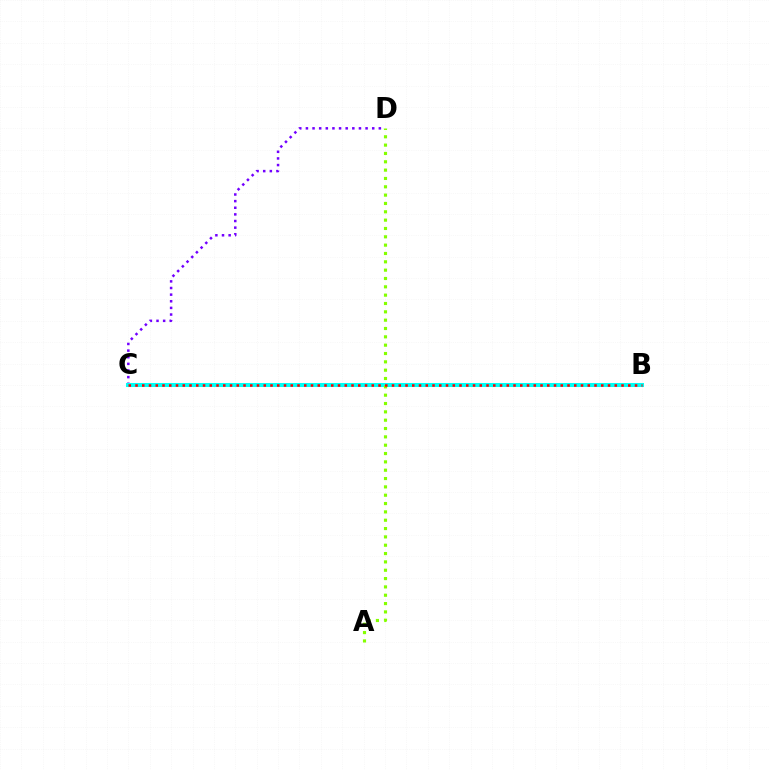{('C', 'D'): [{'color': '#7200ff', 'line_style': 'dotted', 'thickness': 1.8}], ('B', 'C'): [{'color': '#00fff6', 'line_style': 'solid', 'thickness': 2.91}, {'color': '#ff0000', 'line_style': 'dotted', 'thickness': 1.83}], ('A', 'D'): [{'color': '#84ff00', 'line_style': 'dotted', 'thickness': 2.26}]}